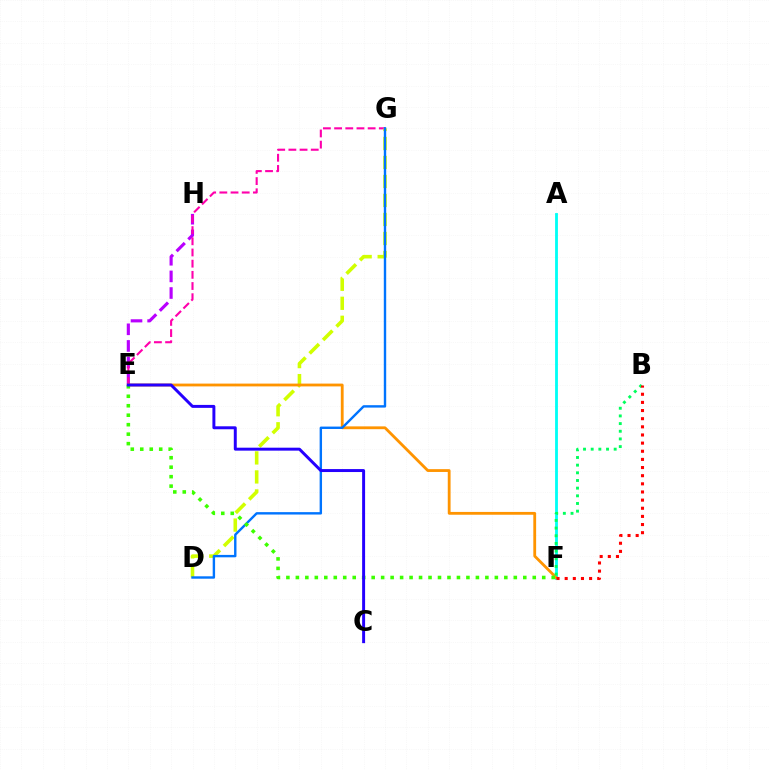{('E', 'H'): [{'color': '#b900ff', 'line_style': 'dashed', 'thickness': 2.26}], ('E', 'G'): [{'color': '#ff00ac', 'line_style': 'dashed', 'thickness': 1.52}], ('D', 'G'): [{'color': '#d1ff00', 'line_style': 'dashed', 'thickness': 2.58}, {'color': '#0074ff', 'line_style': 'solid', 'thickness': 1.73}], ('A', 'F'): [{'color': '#00fff6', 'line_style': 'solid', 'thickness': 2.03}], ('E', 'F'): [{'color': '#ff9400', 'line_style': 'solid', 'thickness': 2.02}, {'color': '#3dff00', 'line_style': 'dotted', 'thickness': 2.57}], ('C', 'E'): [{'color': '#2500ff', 'line_style': 'solid', 'thickness': 2.13}], ('B', 'F'): [{'color': '#00ff5c', 'line_style': 'dotted', 'thickness': 2.08}, {'color': '#ff0000', 'line_style': 'dotted', 'thickness': 2.21}]}